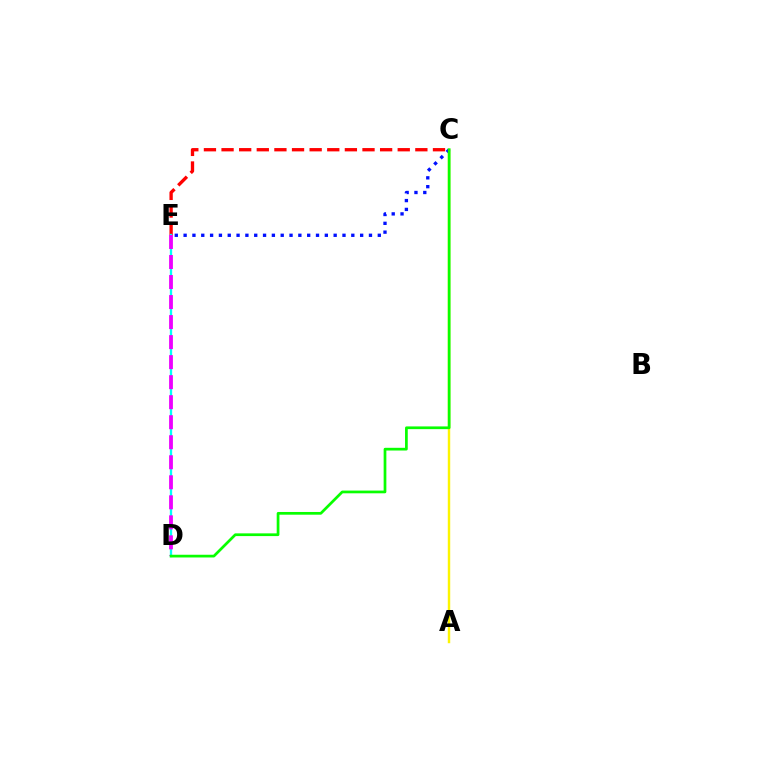{('A', 'C'): [{'color': '#fcf500', 'line_style': 'solid', 'thickness': 1.75}], ('C', 'E'): [{'color': '#ff0000', 'line_style': 'dashed', 'thickness': 2.39}, {'color': '#0010ff', 'line_style': 'dotted', 'thickness': 2.4}], ('D', 'E'): [{'color': '#00fff6', 'line_style': 'solid', 'thickness': 1.66}, {'color': '#ee00ff', 'line_style': 'dashed', 'thickness': 2.72}], ('C', 'D'): [{'color': '#08ff00', 'line_style': 'solid', 'thickness': 1.96}]}